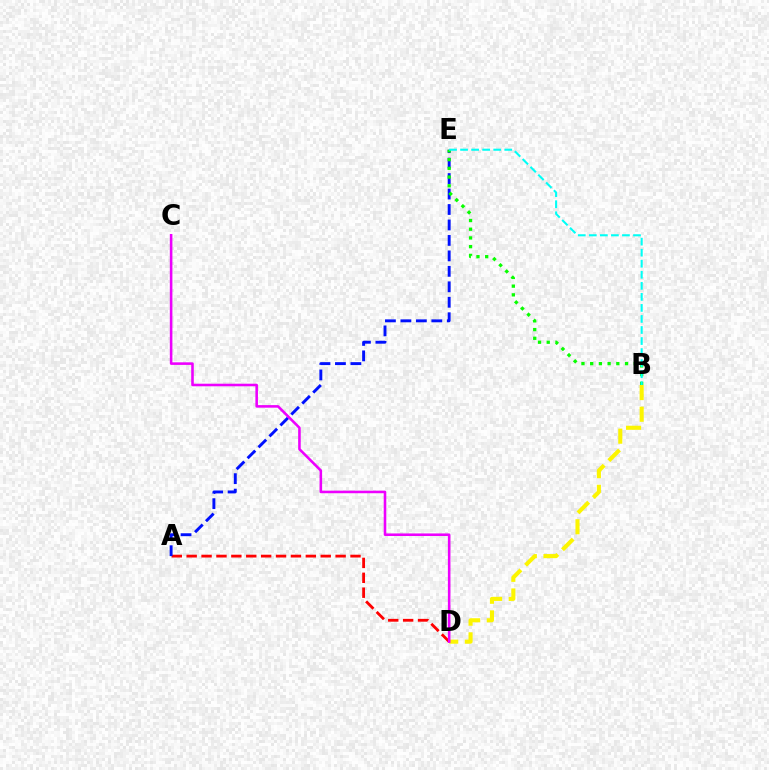{('B', 'D'): [{'color': '#fcf500', 'line_style': 'dashed', 'thickness': 2.94}], ('A', 'D'): [{'color': '#ff0000', 'line_style': 'dashed', 'thickness': 2.02}], ('A', 'E'): [{'color': '#0010ff', 'line_style': 'dashed', 'thickness': 2.1}], ('B', 'E'): [{'color': '#08ff00', 'line_style': 'dotted', 'thickness': 2.37}, {'color': '#00fff6', 'line_style': 'dashed', 'thickness': 1.5}], ('C', 'D'): [{'color': '#ee00ff', 'line_style': 'solid', 'thickness': 1.85}]}